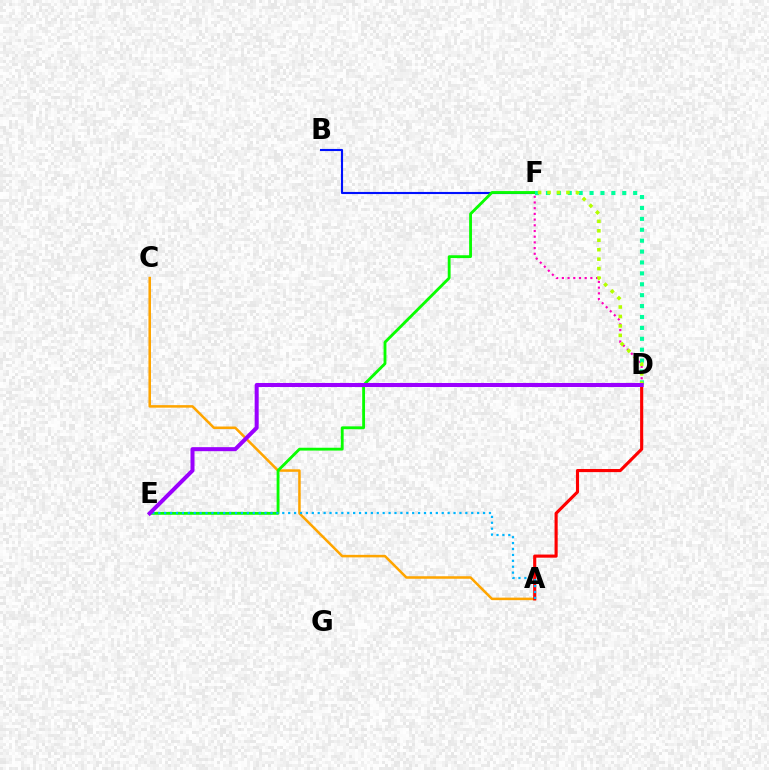{('D', 'F'): [{'color': '#ff00bd', 'line_style': 'dotted', 'thickness': 1.55}, {'color': '#00ff9d', 'line_style': 'dotted', 'thickness': 2.96}, {'color': '#b3ff00', 'line_style': 'dotted', 'thickness': 2.57}], ('A', 'C'): [{'color': '#ffa500', 'line_style': 'solid', 'thickness': 1.82}], ('A', 'D'): [{'color': '#ff0000', 'line_style': 'solid', 'thickness': 2.25}], ('B', 'F'): [{'color': '#0010ff', 'line_style': 'solid', 'thickness': 1.52}], ('E', 'F'): [{'color': '#08ff00', 'line_style': 'solid', 'thickness': 2.05}], ('A', 'E'): [{'color': '#00b5ff', 'line_style': 'dotted', 'thickness': 1.6}], ('D', 'E'): [{'color': '#9b00ff', 'line_style': 'solid', 'thickness': 2.9}]}